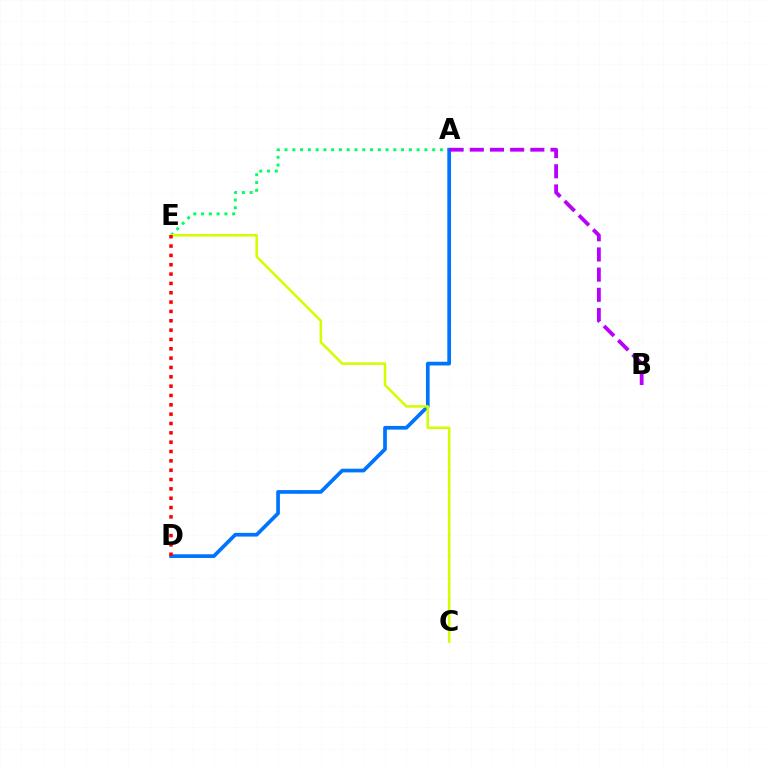{('A', 'E'): [{'color': '#00ff5c', 'line_style': 'dotted', 'thickness': 2.11}], ('A', 'D'): [{'color': '#0074ff', 'line_style': 'solid', 'thickness': 2.67}], ('C', 'E'): [{'color': '#d1ff00', 'line_style': 'solid', 'thickness': 1.84}], ('A', 'B'): [{'color': '#b900ff', 'line_style': 'dashed', 'thickness': 2.74}], ('D', 'E'): [{'color': '#ff0000', 'line_style': 'dotted', 'thickness': 2.54}]}